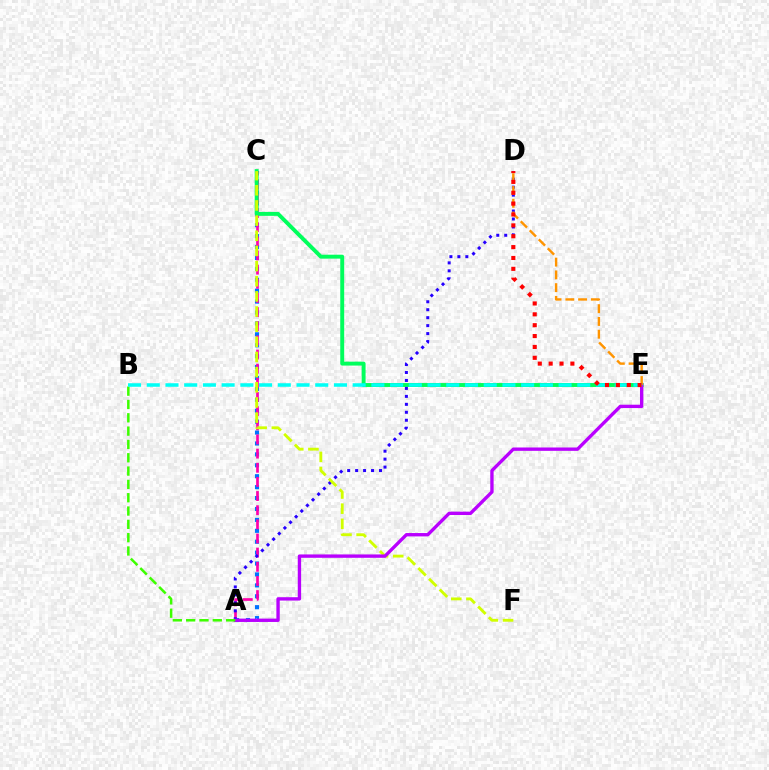{('A', 'C'): [{'color': '#0074ff', 'line_style': 'dotted', 'thickness': 2.97}, {'color': '#ff00ac', 'line_style': 'dashed', 'thickness': 1.92}], ('C', 'E'): [{'color': '#00ff5c', 'line_style': 'solid', 'thickness': 2.82}], ('A', 'D'): [{'color': '#2500ff', 'line_style': 'dotted', 'thickness': 2.16}], ('C', 'F'): [{'color': '#d1ff00', 'line_style': 'dashed', 'thickness': 2.06}], ('A', 'E'): [{'color': '#b900ff', 'line_style': 'solid', 'thickness': 2.42}], ('A', 'B'): [{'color': '#3dff00', 'line_style': 'dashed', 'thickness': 1.81}], ('D', 'E'): [{'color': '#ff9400', 'line_style': 'dashed', 'thickness': 1.73}, {'color': '#ff0000', 'line_style': 'dotted', 'thickness': 2.95}], ('B', 'E'): [{'color': '#00fff6', 'line_style': 'dashed', 'thickness': 2.54}]}